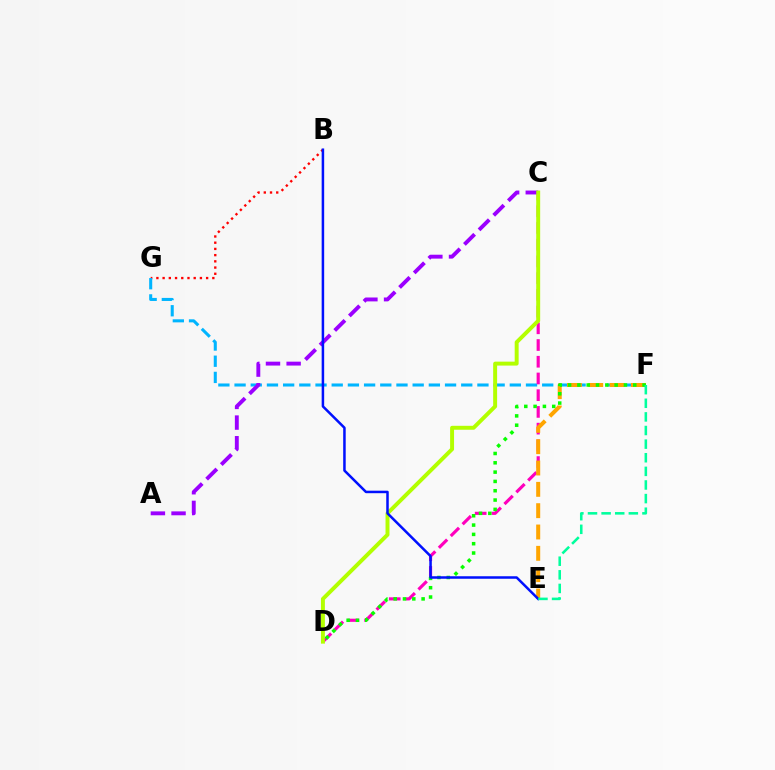{('B', 'G'): [{'color': '#ff0000', 'line_style': 'dotted', 'thickness': 1.69}], ('F', 'G'): [{'color': '#00b5ff', 'line_style': 'dashed', 'thickness': 2.2}], ('C', 'D'): [{'color': '#ff00bd', 'line_style': 'dashed', 'thickness': 2.27}, {'color': '#b3ff00', 'line_style': 'solid', 'thickness': 2.84}], ('E', 'F'): [{'color': '#ffa500', 'line_style': 'dashed', 'thickness': 2.9}, {'color': '#00ff9d', 'line_style': 'dashed', 'thickness': 1.85}], ('A', 'C'): [{'color': '#9b00ff', 'line_style': 'dashed', 'thickness': 2.8}], ('D', 'F'): [{'color': '#08ff00', 'line_style': 'dotted', 'thickness': 2.53}], ('B', 'E'): [{'color': '#0010ff', 'line_style': 'solid', 'thickness': 1.81}]}